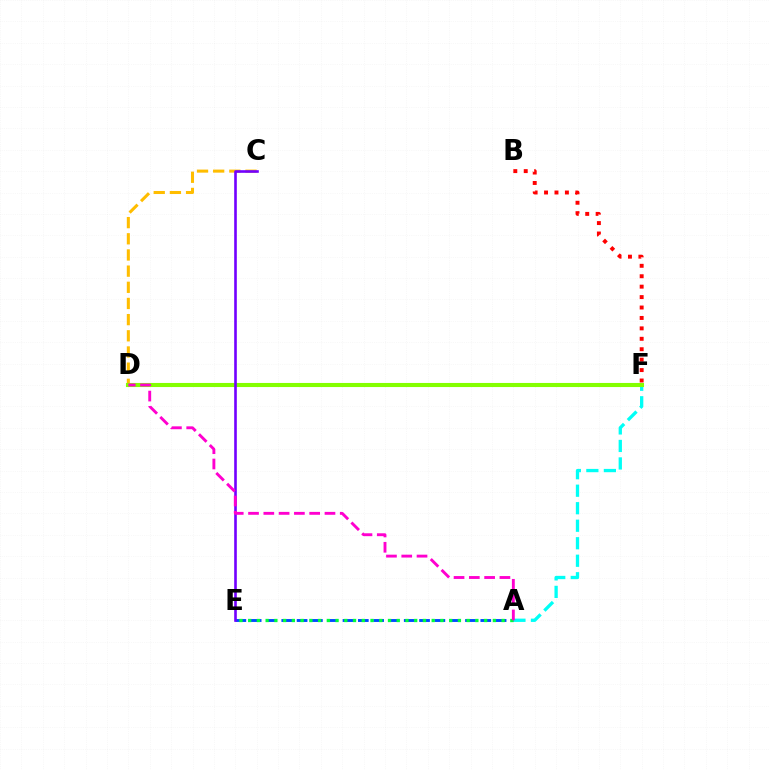{('C', 'D'): [{'color': '#ffbd00', 'line_style': 'dashed', 'thickness': 2.2}], ('B', 'F'): [{'color': '#ff0000', 'line_style': 'dotted', 'thickness': 2.83}], ('A', 'F'): [{'color': '#00fff6', 'line_style': 'dashed', 'thickness': 2.38}], ('A', 'E'): [{'color': '#004bff', 'line_style': 'dashed', 'thickness': 2.08}, {'color': '#00ff39', 'line_style': 'dotted', 'thickness': 2.37}], ('D', 'F'): [{'color': '#84ff00', 'line_style': 'solid', 'thickness': 2.94}], ('C', 'E'): [{'color': '#7200ff', 'line_style': 'solid', 'thickness': 1.89}], ('A', 'D'): [{'color': '#ff00cf', 'line_style': 'dashed', 'thickness': 2.08}]}